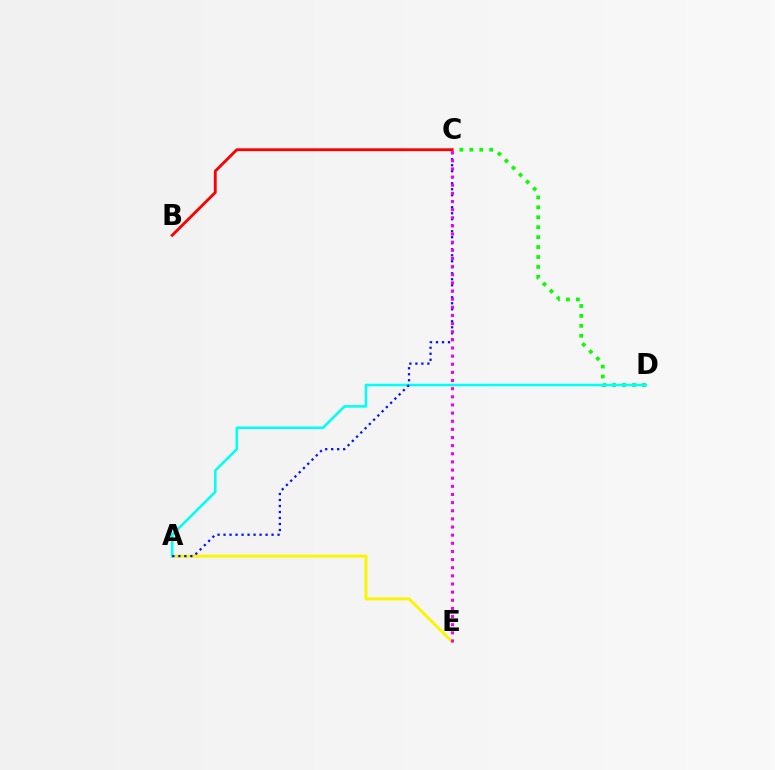{('C', 'D'): [{'color': '#08ff00', 'line_style': 'dotted', 'thickness': 2.7}], ('A', 'E'): [{'color': '#fcf500', 'line_style': 'solid', 'thickness': 2.12}], ('B', 'C'): [{'color': '#ff0000', 'line_style': 'solid', 'thickness': 2.04}], ('A', 'D'): [{'color': '#00fff6', 'line_style': 'solid', 'thickness': 1.84}], ('A', 'C'): [{'color': '#0010ff', 'line_style': 'dotted', 'thickness': 1.63}], ('C', 'E'): [{'color': '#ee00ff', 'line_style': 'dotted', 'thickness': 2.21}]}